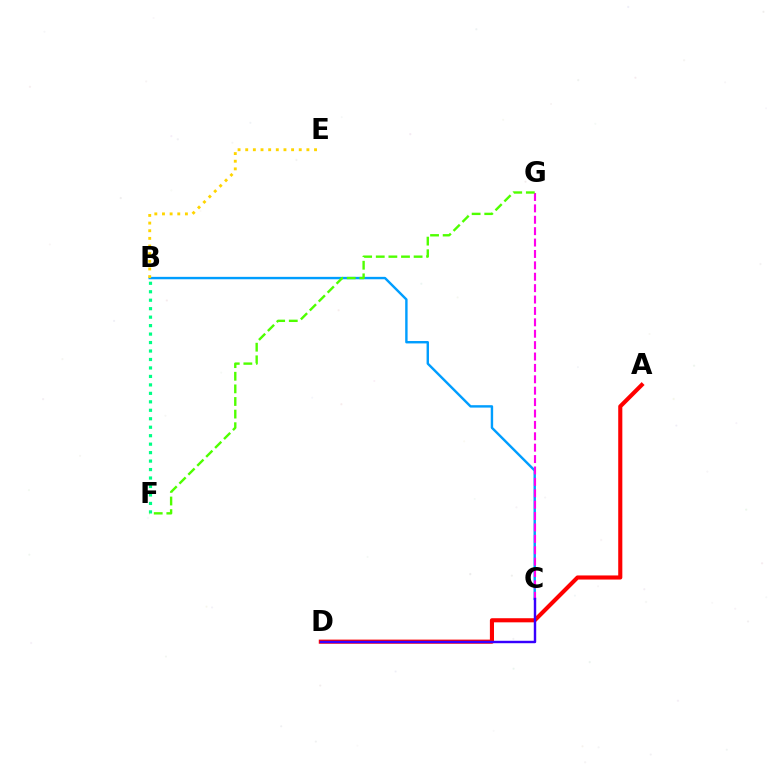{('B', 'C'): [{'color': '#009eff', 'line_style': 'solid', 'thickness': 1.73}], ('A', 'D'): [{'color': '#ff0000', 'line_style': 'solid', 'thickness': 2.96}], ('B', 'E'): [{'color': '#ffd500', 'line_style': 'dotted', 'thickness': 2.08}], ('B', 'F'): [{'color': '#00ff86', 'line_style': 'dotted', 'thickness': 2.3}], ('C', 'G'): [{'color': '#ff00ed', 'line_style': 'dashed', 'thickness': 1.55}], ('F', 'G'): [{'color': '#4fff00', 'line_style': 'dashed', 'thickness': 1.71}], ('C', 'D'): [{'color': '#3700ff', 'line_style': 'solid', 'thickness': 1.75}]}